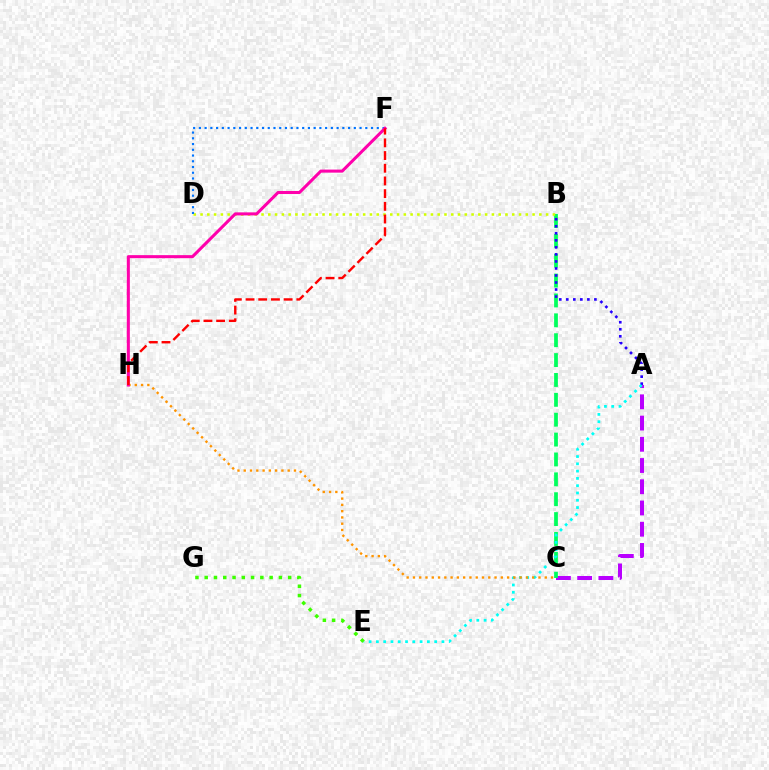{('A', 'C'): [{'color': '#b900ff', 'line_style': 'dashed', 'thickness': 2.88}], ('B', 'C'): [{'color': '#00ff5c', 'line_style': 'dashed', 'thickness': 2.7}], ('B', 'D'): [{'color': '#d1ff00', 'line_style': 'dotted', 'thickness': 1.84}], ('A', 'B'): [{'color': '#2500ff', 'line_style': 'dotted', 'thickness': 1.91}], ('A', 'E'): [{'color': '#00fff6', 'line_style': 'dotted', 'thickness': 1.98}], ('D', 'F'): [{'color': '#0074ff', 'line_style': 'dotted', 'thickness': 1.56}], ('C', 'H'): [{'color': '#ff9400', 'line_style': 'dotted', 'thickness': 1.71}], ('F', 'H'): [{'color': '#ff00ac', 'line_style': 'solid', 'thickness': 2.2}, {'color': '#ff0000', 'line_style': 'dashed', 'thickness': 1.73}], ('E', 'G'): [{'color': '#3dff00', 'line_style': 'dotted', 'thickness': 2.52}]}